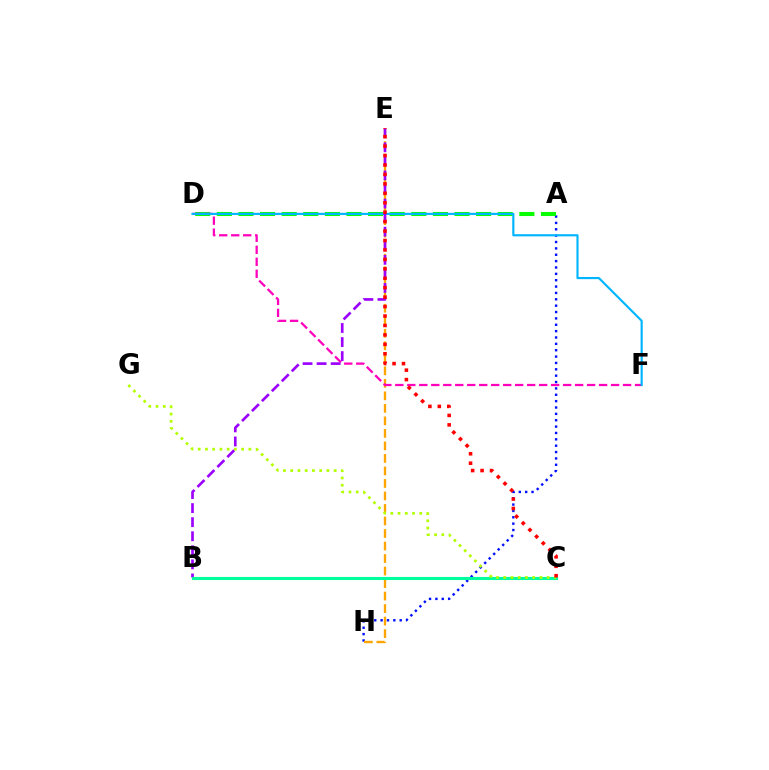{('A', 'H'): [{'color': '#0010ff', 'line_style': 'dotted', 'thickness': 1.73}], ('A', 'D'): [{'color': '#08ff00', 'line_style': 'dashed', 'thickness': 2.94}], ('E', 'H'): [{'color': '#ffa500', 'line_style': 'dashed', 'thickness': 1.7}], ('D', 'F'): [{'color': '#ff00bd', 'line_style': 'dashed', 'thickness': 1.63}, {'color': '#00b5ff', 'line_style': 'solid', 'thickness': 1.55}], ('B', 'E'): [{'color': '#9b00ff', 'line_style': 'dashed', 'thickness': 1.91}], ('B', 'C'): [{'color': '#00ff9d', 'line_style': 'solid', 'thickness': 2.23}], ('C', 'G'): [{'color': '#b3ff00', 'line_style': 'dotted', 'thickness': 1.97}], ('C', 'E'): [{'color': '#ff0000', 'line_style': 'dotted', 'thickness': 2.56}]}